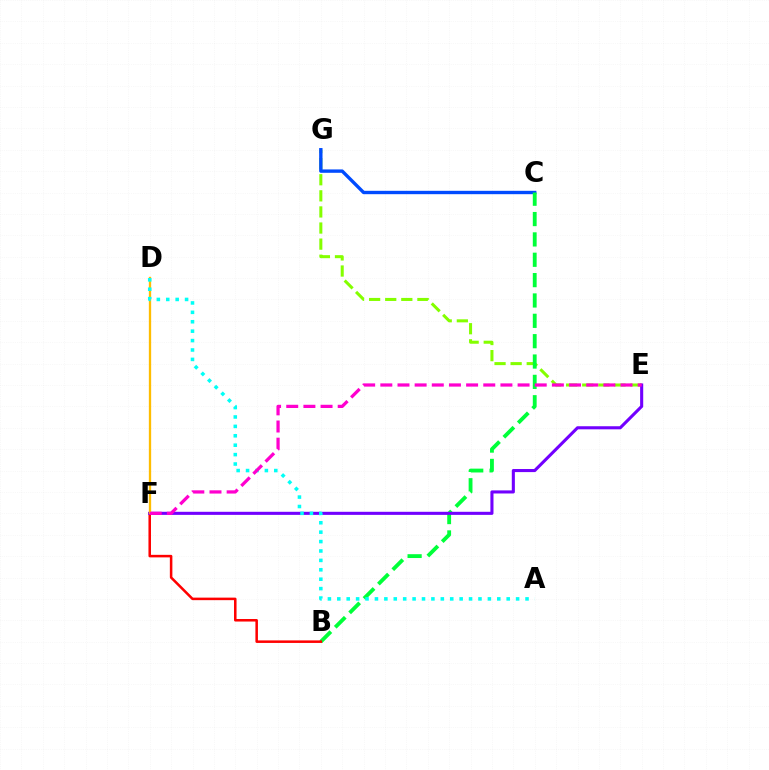{('E', 'G'): [{'color': '#84ff00', 'line_style': 'dashed', 'thickness': 2.19}], ('C', 'G'): [{'color': '#004bff', 'line_style': 'solid', 'thickness': 2.43}], ('B', 'C'): [{'color': '#00ff39', 'line_style': 'dashed', 'thickness': 2.76}], ('B', 'F'): [{'color': '#ff0000', 'line_style': 'solid', 'thickness': 1.82}], ('E', 'F'): [{'color': '#7200ff', 'line_style': 'solid', 'thickness': 2.22}, {'color': '#ff00cf', 'line_style': 'dashed', 'thickness': 2.33}], ('D', 'F'): [{'color': '#ffbd00', 'line_style': 'solid', 'thickness': 1.66}], ('A', 'D'): [{'color': '#00fff6', 'line_style': 'dotted', 'thickness': 2.56}]}